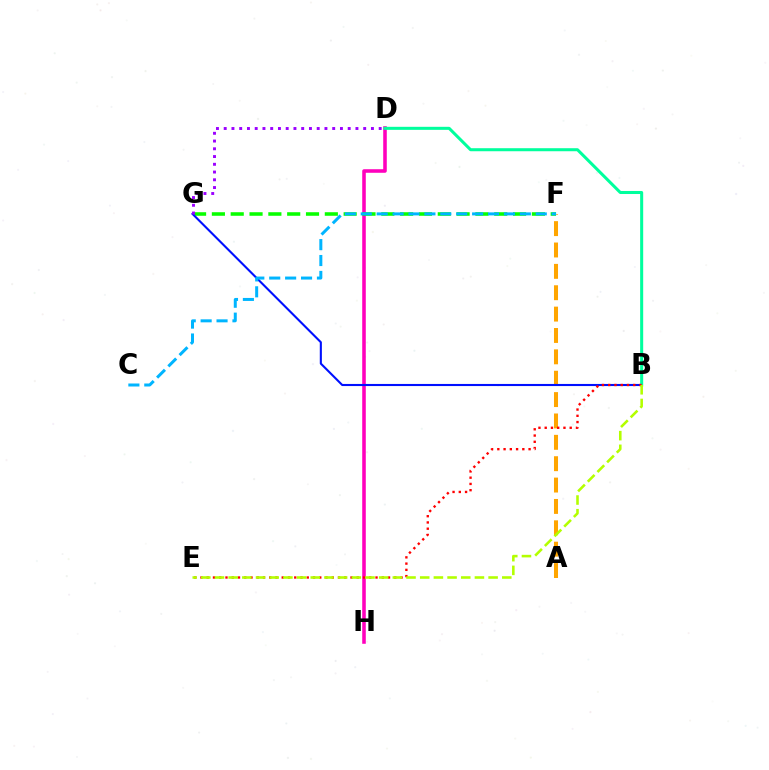{('A', 'F'): [{'color': '#ffa500', 'line_style': 'dashed', 'thickness': 2.9}], ('D', 'H'): [{'color': '#ff00bd', 'line_style': 'solid', 'thickness': 2.56}], ('F', 'G'): [{'color': '#08ff00', 'line_style': 'dashed', 'thickness': 2.56}], ('B', 'G'): [{'color': '#0010ff', 'line_style': 'solid', 'thickness': 1.51}], ('B', 'D'): [{'color': '#00ff9d', 'line_style': 'solid', 'thickness': 2.18}], ('D', 'G'): [{'color': '#9b00ff', 'line_style': 'dotted', 'thickness': 2.11}], ('B', 'E'): [{'color': '#ff0000', 'line_style': 'dotted', 'thickness': 1.7}, {'color': '#b3ff00', 'line_style': 'dashed', 'thickness': 1.86}], ('C', 'F'): [{'color': '#00b5ff', 'line_style': 'dashed', 'thickness': 2.16}]}